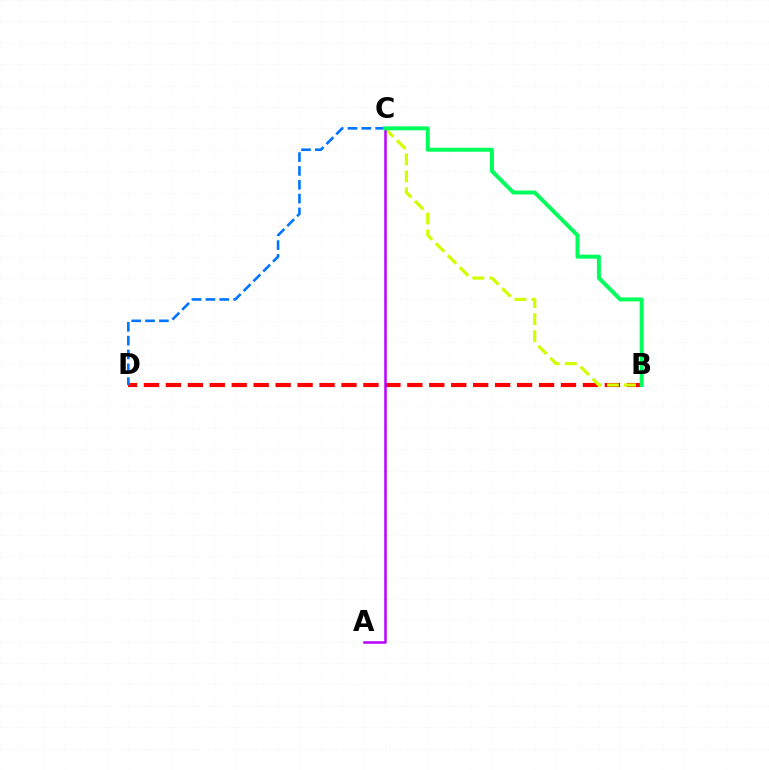{('B', 'D'): [{'color': '#ff0000', 'line_style': 'dashed', 'thickness': 2.98}], ('B', 'C'): [{'color': '#d1ff00', 'line_style': 'dashed', 'thickness': 2.31}, {'color': '#00ff5c', 'line_style': 'solid', 'thickness': 2.87}], ('A', 'C'): [{'color': '#b900ff', 'line_style': 'solid', 'thickness': 1.81}], ('C', 'D'): [{'color': '#0074ff', 'line_style': 'dashed', 'thickness': 1.88}]}